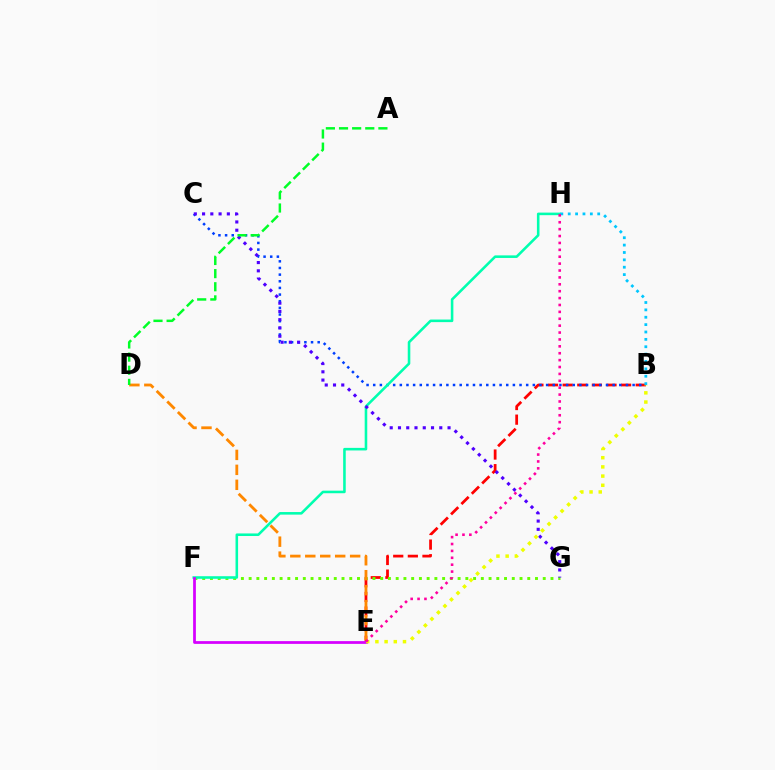{('B', 'E'): [{'color': '#ff0000', 'line_style': 'dashed', 'thickness': 1.99}, {'color': '#eeff00', 'line_style': 'dotted', 'thickness': 2.5}], ('B', 'C'): [{'color': '#003fff', 'line_style': 'dotted', 'thickness': 1.81}], ('F', 'G'): [{'color': '#66ff00', 'line_style': 'dotted', 'thickness': 2.1}], ('D', 'E'): [{'color': '#ff8800', 'line_style': 'dashed', 'thickness': 2.03}], ('F', 'H'): [{'color': '#00ffaf', 'line_style': 'solid', 'thickness': 1.85}], ('C', 'G'): [{'color': '#4f00ff', 'line_style': 'dotted', 'thickness': 2.24}], ('E', 'F'): [{'color': '#d600ff', 'line_style': 'solid', 'thickness': 1.98}], ('B', 'H'): [{'color': '#00c7ff', 'line_style': 'dotted', 'thickness': 2.0}], ('A', 'D'): [{'color': '#00ff27', 'line_style': 'dashed', 'thickness': 1.78}], ('E', 'H'): [{'color': '#ff00a0', 'line_style': 'dotted', 'thickness': 1.87}]}